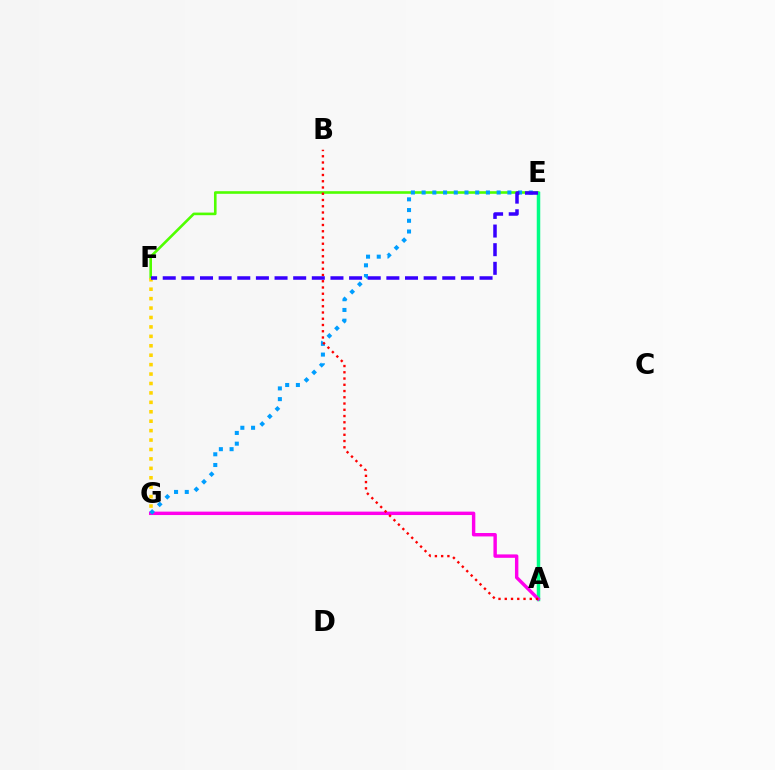{('E', 'F'): [{'color': '#4fff00', 'line_style': 'solid', 'thickness': 1.88}, {'color': '#3700ff', 'line_style': 'dashed', 'thickness': 2.53}], ('A', 'E'): [{'color': '#00ff86', 'line_style': 'solid', 'thickness': 2.51}], ('A', 'G'): [{'color': '#ff00ed', 'line_style': 'solid', 'thickness': 2.46}], ('F', 'G'): [{'color': '#ffd500', 'line_style': 'dotted', 'thickness': 2.56}], ('E', 'G'): [{'color': '#009eff', 'line_style': 'dotted', 'thickness': 2.91}], ('A', 'B'): [{'color': '#ff0000', 'line_style': 'dotted', 'thickness': 1.7}]}